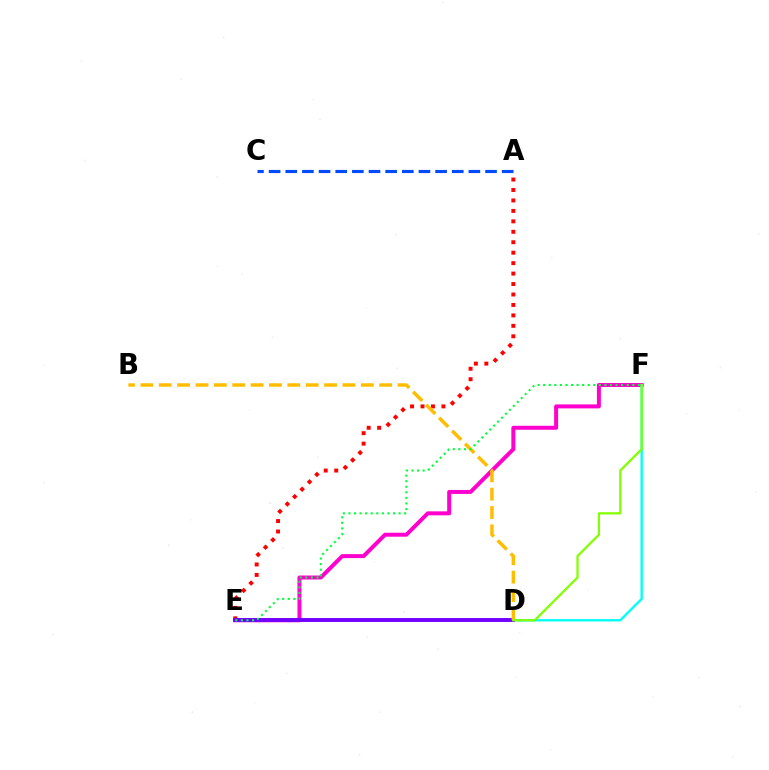{('E', 'F'): [{'color': '#ff00cf', 'line_style': 'solid', 'thickness': 2.86}, {'color': '#00ff39', 'line_style': 'dotted', 'thickness': 1.51}], ('A', 'C'): [{'color': '#004bff', 'line_style': 'dashed', 'thickness': 2.26}], ('D', 'F'): [{'color': '#00fff6', 'line_style': 'solid', 'thickness': 1.71}, {'color': '#84ff00', 'line_style': 'solid', 'thickness': 1.64}], ('A', 'E'): [{'color': '#ff0000', 'line_style': 'dotted', 'thickness': 2.84}], ('D', 'E'): [{'color': '#7200ff', 'line_style': 'solid', 'thickness': 2.81}], ('B', 'D'): [{'color': '#ffbd00', 'line_style': 'dashed', 'thickness': 2.5}]}